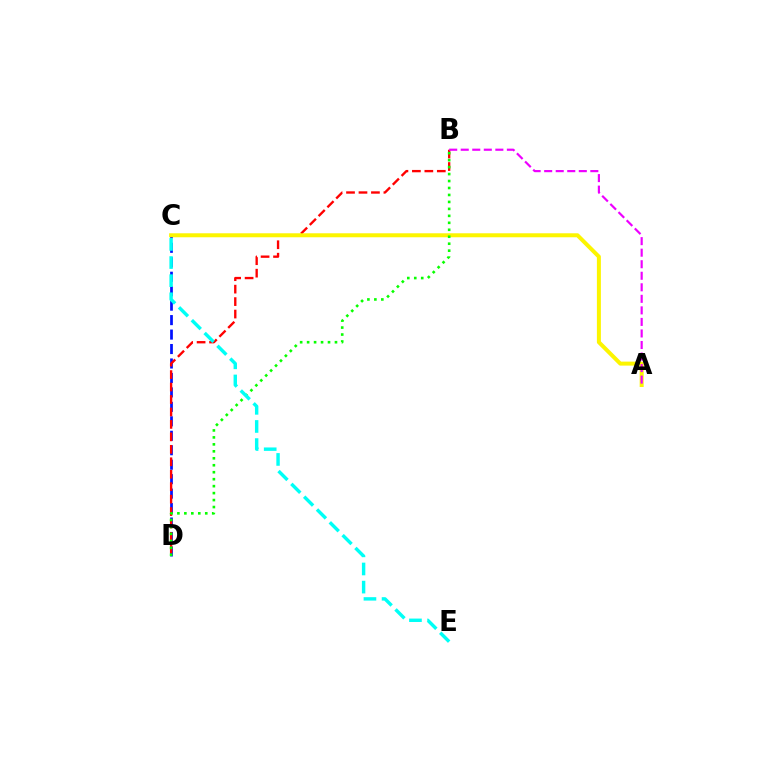{('C', 'D'): [{'color': '#0010ff', 'line_style': 'dashed', 'thickness': 1.96}], ('B', 'D'): [{'color': '#ff0000', 'line_style': 'dashed', 'thickness': 1.69}, {'color': '#08ff00', 'line_style': 'dotted', 'thickness': 1.89}], ('A', 'C'): [{'color': '#fcf500', 'line_style': 'solid', 'thickness': 2.87}], ('C', 'E'): [{'color': '#00fff6', 'line_style': 'dashed', 'thickness': 2.46}], ('A', 'B'): [{'color': '#ee00ff', 'line_style': 'dashed', 'thickness': 1.57}]}